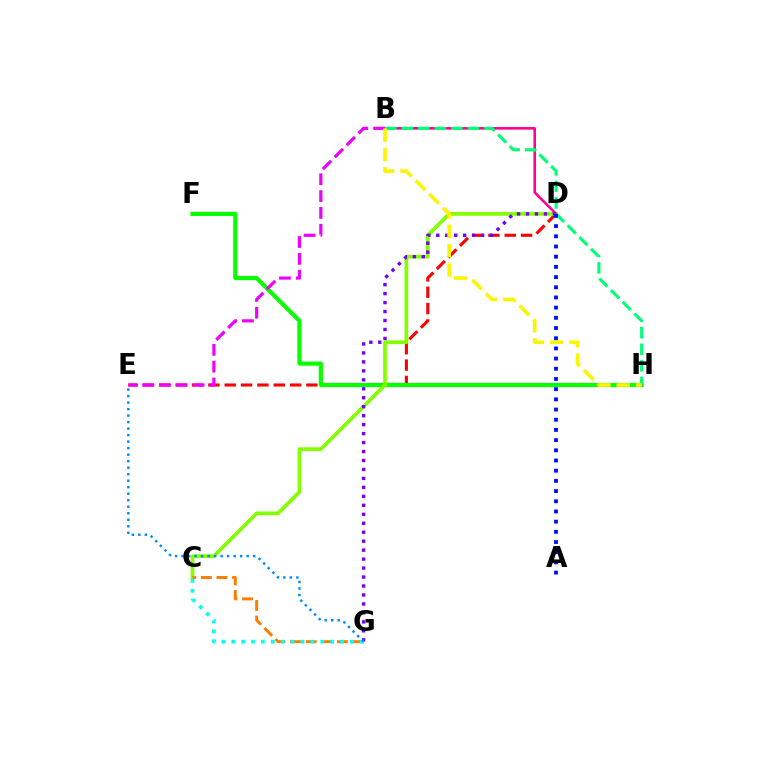{('D', 'E'): [{'color': '#ff0000', 'line_style': 'dashed', 'thickness': 2.22}], ('F', 'H'): [{'color': '#08ff00', 'line_style': 'solid', 'thickness': 3.0}], ('C', 'D'): [{'color': '#84ff00', 'line_style': 'solid', 'thickness': 2.68}], ('C', 'G'): [{'color': '#ff7c00', 'line_style': 'dashed', 'thickness': 2.13}, {'color': '#00fff6', 'line_style': 'dotted', 'thickness': 2.69}], ('B', 'D'): [{'color': '#ff0094', 'line_style': 'solid', 'thickness': 1.86}], ('B', 'E'): [{'color': '#ee00ff', 'line_style': 'dashed', 'thickness': 2.29}], ('D', 'G'): [{'color': '#7200ff', 'line_style': 'dotted', 'thickness': 2.44}], ('B', 'H'): [{'color': '#00ff74', 'line_style': 'dashed', 'thickness': 2.25}, {'color': '#fcf500', 'line_style': 'dashed', 'thickness': 2.63}], ('E', 'G'): [{'color': '#008cff', 'line_style': 'dotted', 'thickness': 1.77}], ('A', 'D'): [{'color': '#0010ff', 'line_style': 'dotted', 'thickness': 2.77}]}